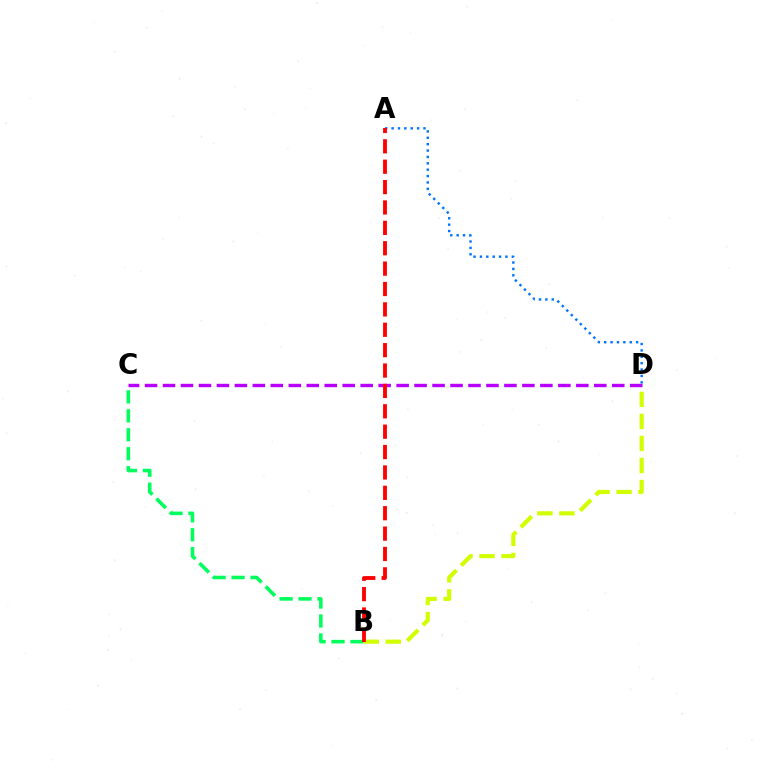{('B', 'C'): [{'color': '#00ff5c', 'line_style': 'dashed', 'thickness': 2.57}], ('A', 'D'): [{'color': '#0074ff', 'line_style': 'dotted', 'thickness': 1.73}], ('C', 'D'): [{'color': '#b900ff', 'line_style': 'dashed', 'thickness': 2.44}], ('B', 'D'): [{'color': '#d1ff00', 'line_style': 'dashed', 'thickness': 2.99}], ('A', 'B'): [{'color': '#ff0000', 'line_style': 'dashed', 'thickness': 2.77}]}